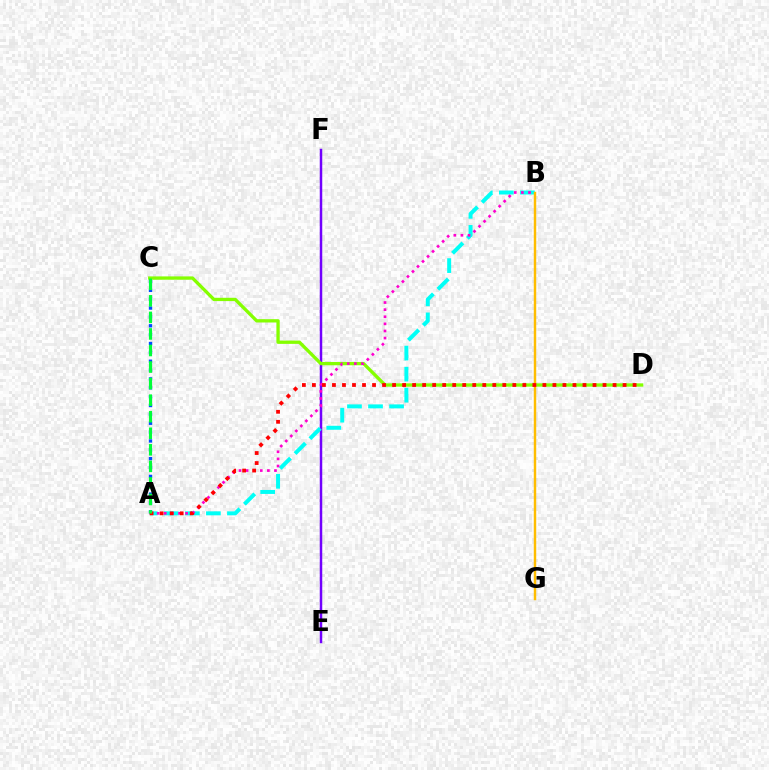{('A', 'C'): [{'color': '#004bff', 'line_style': 'dotted', 'thickness': 2.41}, {'color': '#00ff39', 'line_style': 'dashed', 'thickness': 2.25}], ('E', 'F'): [{'color': '#7200ff', 'line_style': 'solid', 'thickness': 1.79}], ('A', 'B'): [{'color': '#00fff6', 'line_style': 'dashed', 'thickness': 2.86}, {'color': '#ff00cf', 'line_style': 'dotted', 'thickness': 1.93}], ('C', 'D'): [{'color': '#84ff00', 'line_style': 'solid', 'thickness': 2.38}], ('B', 'G'): [{'color': '#ffbd00', 'line_style': 'solid', 'thickness': 1.76}], ('A', 'D'): [{'color': '#ff0000', 'line_style': 'dotted', 'thickness': 2.72}]}